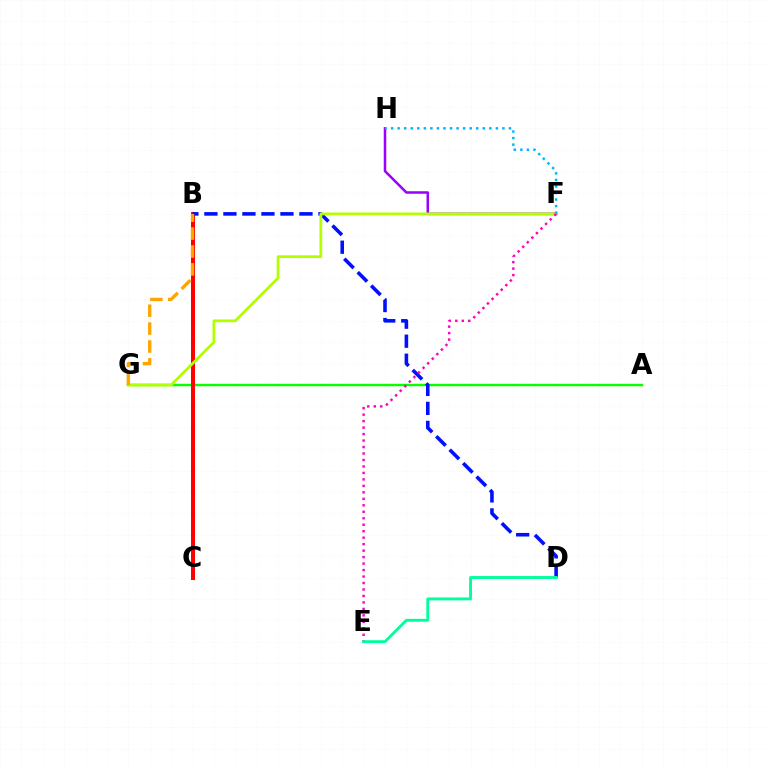{('A', 'G'): [{'color': '#08ff00', 'line_style': 'solid', 'thickness': 1.75}], ('B', 'C'): [{'color': '#ff0000', 'line_style': 'solid', 'thickness': 2.88}], ('F', 'H'): [{'color': '#9b00ff', 'line_style': 'solid', 'thickness': 1.81}, {'color': '#00b5ff', 'line_style': 'dotted', 'thickness': 1.78}], ('B', 'D'): [{'color': '#0010ff', 'line_style': 'dashed', 'thickness': 2.58}], ('F', 'G'): [{'color': '#b3ff00', 'line_style': 'solid', 'thickness': 1.99}], ('E', 'F'): [{'color': '#ff00bd', 'line_style': 'dotted', 'thickness': 1.76}], ('D', 'E'): [{'color': '#00ff9d', 'line_style': 'solid', 'thickness': 2.09}], ('B', 'G'): [{'color': '#ffa500', 'line_style': 'dashed', 'thickness': 2.43}]}